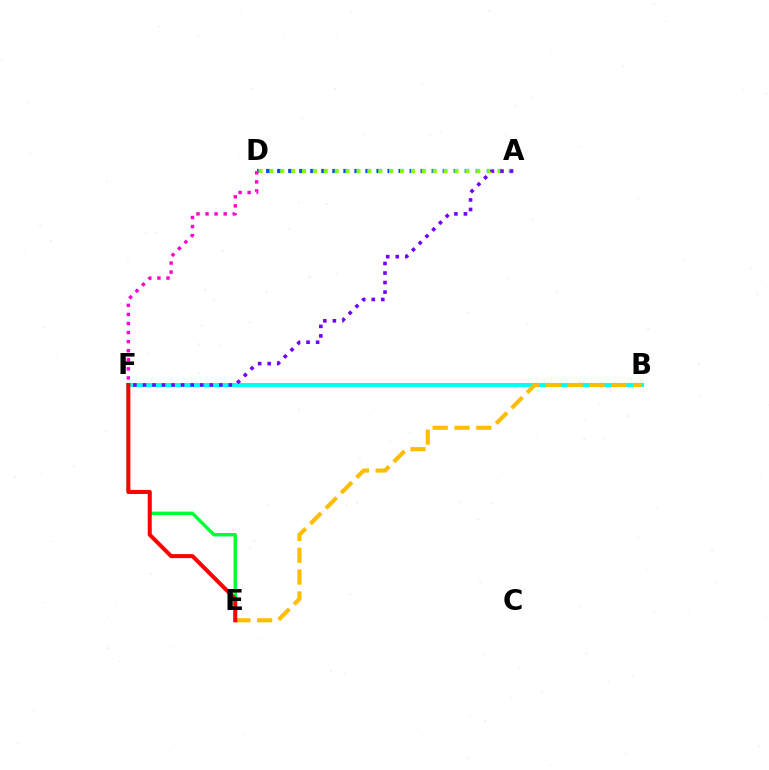{('A', 'D'): [{'color': '#004bff', 'line_style': 'dotted', 'thickness': 3.0}, {'color': '#84ff00', 'line_style': 'dotted', 'thickness': 2.96}], ('E', 'F'): [{'color': '#00ff39', 'line_style': 'solid', 'thickness': 2.46}, {'color': '#ff0000', 'line_style': 'solid', 'thickness': 2.9}], ('B', 'F'): [{'color': '#00fff6', 'line_style': 'solid', 'thickness': 2.91}], ('B', 'E'): [{'color': '#ffbd00', 'line_style': 'dashed', 'thickness': 2.96}], ('D', 'F'): [{'color': '#ff00cf', 'line_style': 'dotted', 'thickness': 2.46}], ('A', 'F'): [{'color': '#7200ff', 'line_style': 'dotted', 'thickness': 2.59}]}